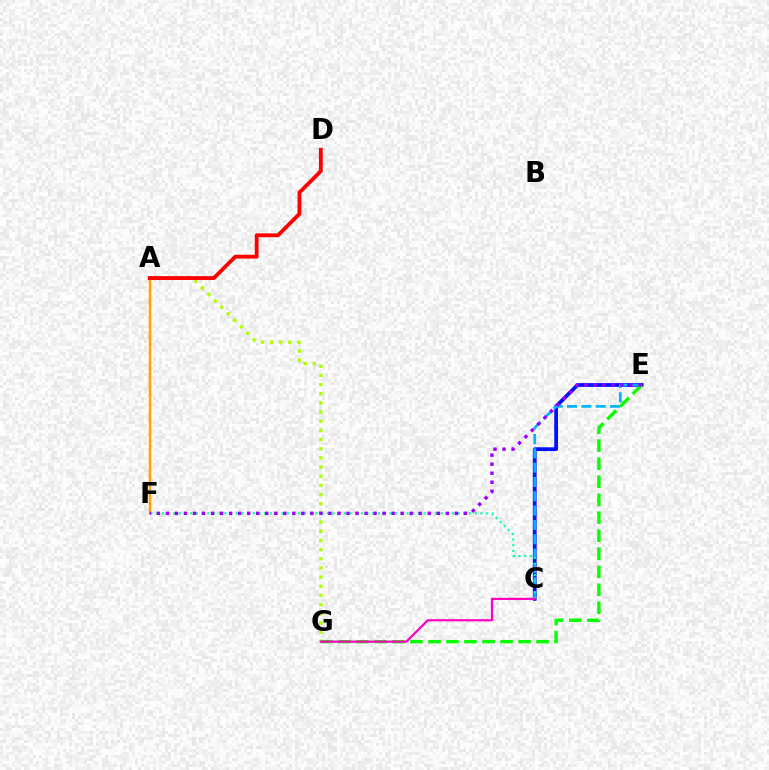{('A', 'G'): [{'color': '#b3ff00', 'line_style': 'dotted', 'thickness': 2.49}], ('C', 'E'): [{'color': '#0010ff', 'line_style': 'solid', 'thickness': 2.71}, {'color': '#00b5ff', 'line_style': 'dashed', 'thickness': 1.95}], ('C', 'F'): [{'color': '#00ff9d', 'line_style': 'dotted', 'thickness': 1.55}], ('A', 'F'): [{'color': '#ffa500', 'line_style': 'solid', 'thickness': 1.78}], ('A', 'D'): [{'color': '#ff0000', 'line_style': 'solid', 'thickness': 2.76}], ('E', 'G'): [{'color': '#08ff00', 'line_style': 'dashed', 'thickness': 2.45}], ('E', 'F'): [{'color': '#9b00ff', 'line_style': 'dotted', 'thickness': 2.45}], ('C', 'G'): [{'color': '#ff00bd', 'line_style': 'solid', 'thickness': 1.59}]}